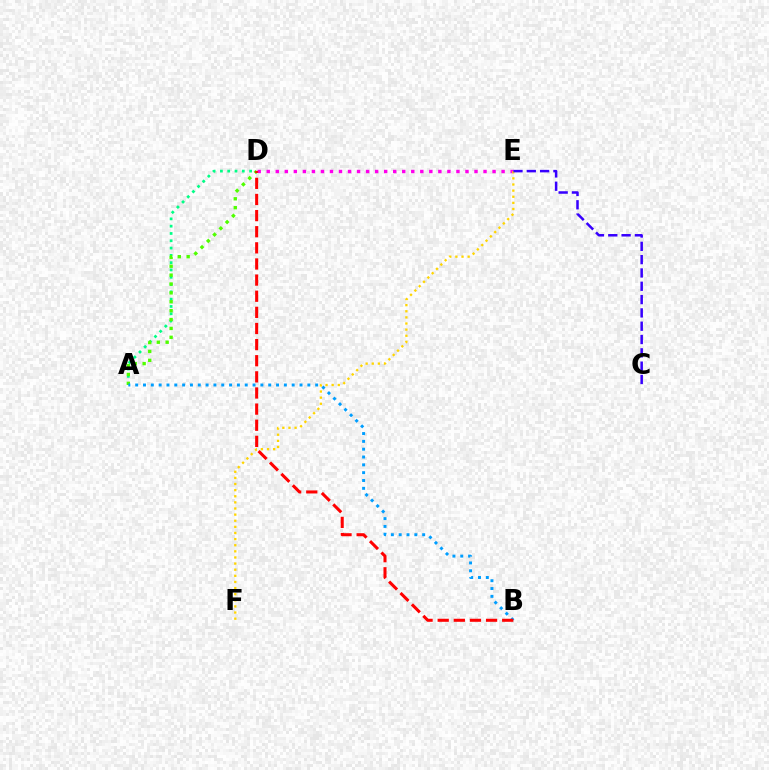{('A', 'D'): [{'color': '#00ff86', 'line_style': 'dotted', 'thickness': 1.98}, {'color': '#4fff00', 'line_style': 'dotted', 'thickness': 2.41}], ('D', 'E'): [{'color': '#ff00ed', 'line_style': 'dotted', 'thickness': 2.45}], ('E', 'F'): [{'color': '#ffd500', 'line_style': 'dotted', 'thickness': 1.66}], ('A', 'B'): [{'color': '#009eff', 'line_style': 'dotted', 'thickness': 2.13}], ('B', 'D'): [{'color': '#ff0000', 'line_style': 'dashed', 'thickness': 2.19}], ('C', 'E'): [{'color': '#3700ff', 'line_style': 'dashed', 'thickness': 1.81}]}